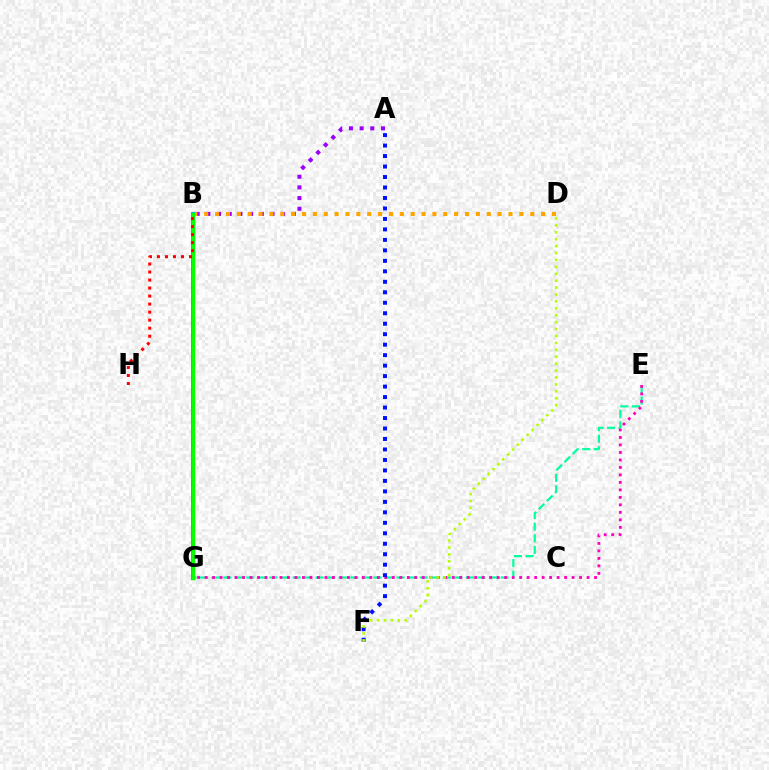{('E', 'G'): [{'color': '#00ff9d', 'line_style': 'dashed', 'thickness': 1.57}, {'color': '#ff00bd', 'line_style': 'dotted', 'thickness': 2.03}], ('A', 'B'): [{'color': '#9b00ff', 'line_style': 'dotted', 'thickness': 2.9}], ('B', 'D'): [{'color': '#ffa500', 'line_style': 'dotted', 'thickness': 2.95}], ('B', 'G'): [{'color': '#00b5ff', 'line_style': 'solid', 'thickness': 2.87}, {'color': '#08ff00', 'line_style': 'solid', 'thickness': 2.49}], ('B', 'H'): [{'color': '#ff0000', 'line_style': 'dotted', 'thickness': 2.18}], ('A', 'F'): [{'color': '#0010ff', 'line_style': 'dotted', 'thickness': 2.85}], ('D', 'F'): [{'color': '#b3ff00', 'line_style': 'dotted', 'thickness': 1.88}]}